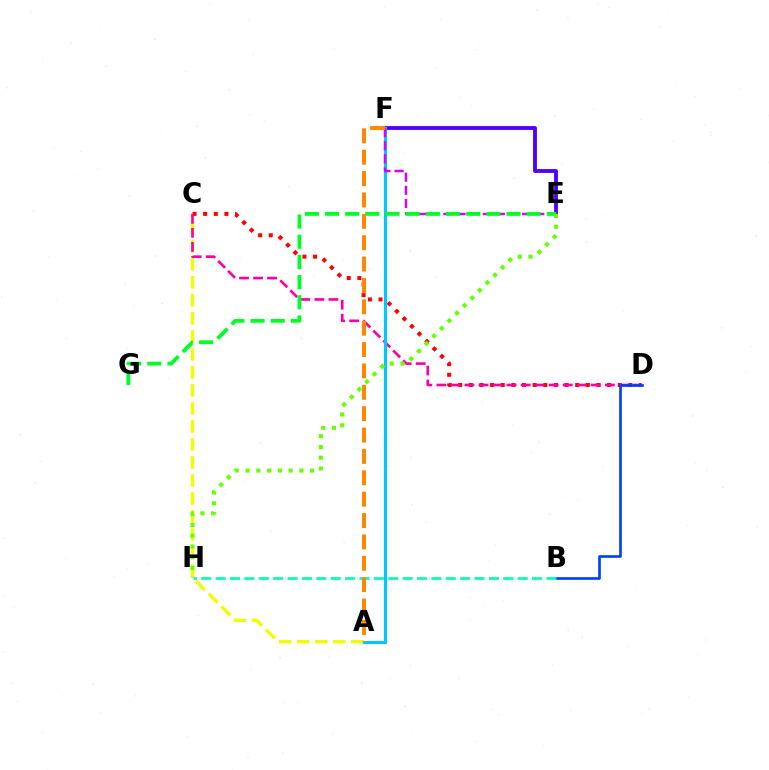{('A', 'C'): [{'color': '#eeff00', 'line_style': 'dashed', 'thickness': 2.45}], ('C', 'D'): [{'color': '#ff0000', 'line_style': 'dotted', 'thickness': 2.89}, {'color': '#ff00a0', 'line_style': 'dashed', 'thickness': 1.91}], ('E', 'F'): [{'color': '#4f00ff', 'line_style': 'solid', 'thickness': 2.77}, {'color': '#d600ff', 'line_style': 'dashed', 'thickness': 1.78}], ('B', 'D'): [{'color': '#003fff', 'line_style': 'solid', 'thickness': 1.91}], ('A', 'F'): [{'color': '#00c7ff', 'line_style': 'solid', 'thickness': 2.28}, {'color': '#ff8800', 'line_style': 'dashed', 'thickness': 2.9}], ('B', 'H'): [{'color': '#00ffaf', 'line_style': 'dashed', 'thickness': 1.95}], ('E', 'G'): [{'color': '#00ff27', 'line_style': 'dashed', 'thickness': 2.74}], ('E', 'H'): [{'color': '#66ff00', 'line_style': 'dotted', 'thickness': 2.93}]}